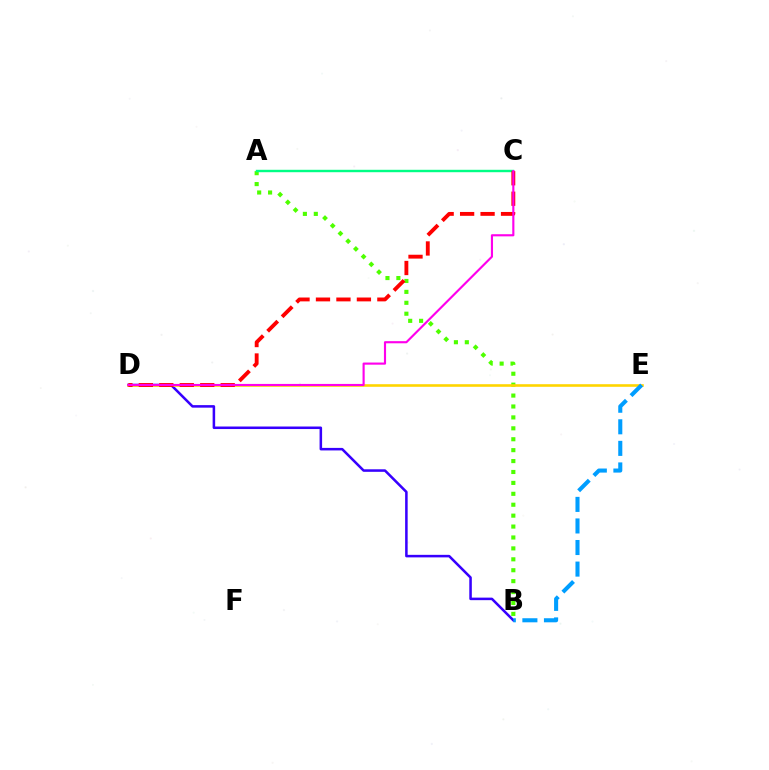{('B', 'D'): [{'color': '#3700ff', 'line_style': 'solid', 'thickness': 1.83}], ('A', 'B'): [{'color': '#4fff00', 'line_style': 'dotted', 'thickness': 2.97}], ('D', 'E'): [{'color': '#ffd500', 'line_style': 'solid', 'thickness': 1.88}], ('A', 'C'): [{'color': '#00ff86', 'line_style': 'solid', 'thickness': 1.74}], ('C', 'D'): [{'color': '#ff0000', 'line_style': 'dashed', 'thickness': 2.78}, {'color': '#ff00ed', 'line_style': 'solid', 'thickness': 1.54}], ('B', 'E'): [{'color': '#009eff', 'line_style': 'dashed', 'thickness': 2.93}]}